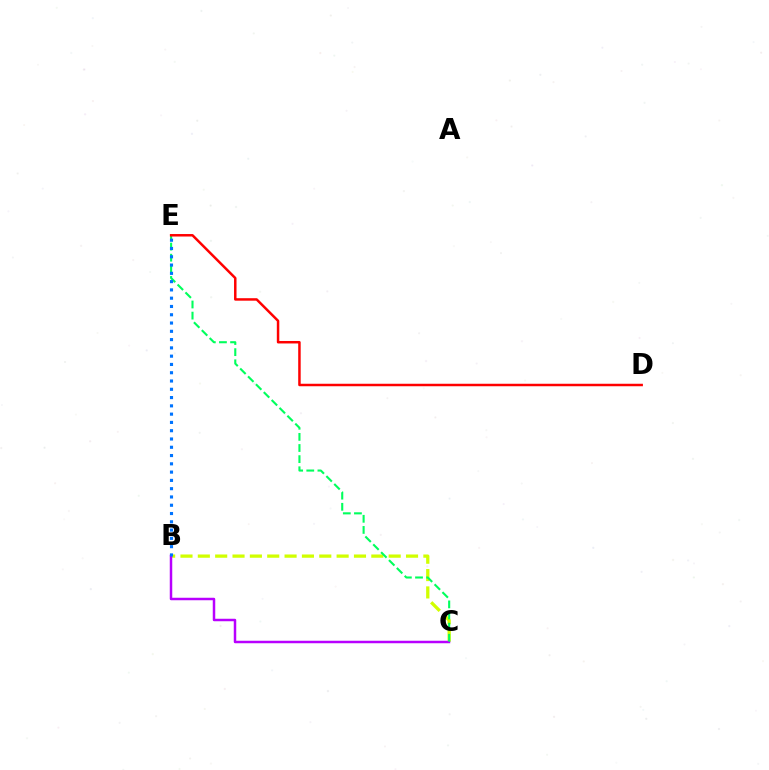{('B', 'C'): [{'color': '#d1ff00', 'line_style': 'dashed', 'thickness': 2.36}, {'color': '#b900ff', 'line_style': 'solid', 'thickness': 1.79}], ('C', 'E'): [{'color': '#00ff5c', 'line_style': 'dashed', 'thickness': 1.51}], ('D', 'E'): [{'color': '#ff0000', 'line_style': 'solid', 'thickness': 1.79}], ('B', 'E'): [{'color': '#0074ff', 'line_style': 'dotted', 'thickness': 2.25}]}